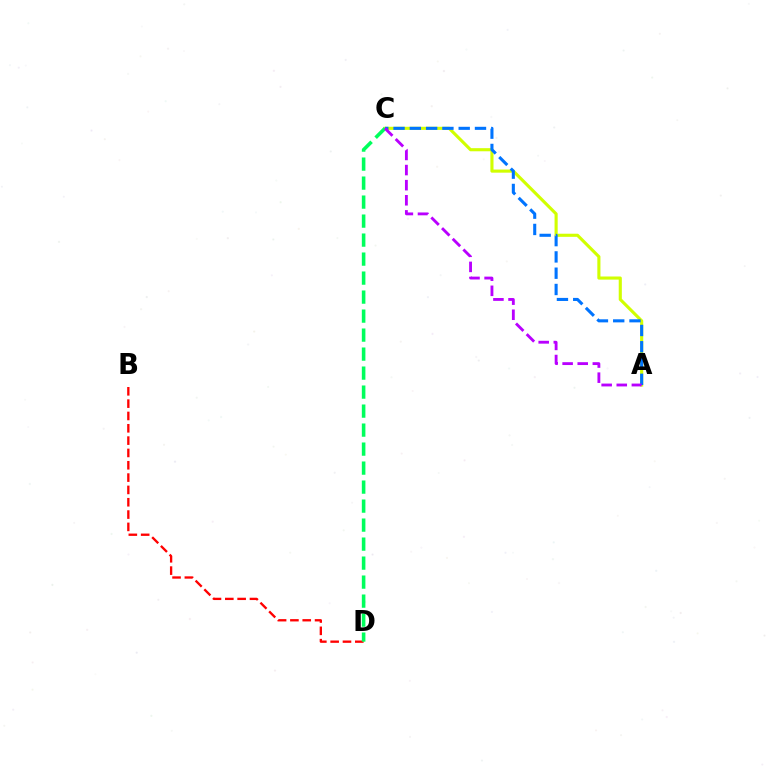{('A', 'C'): [{'color': '#d1ff00', 'line_style': 'solid', 'thickness': 2.24}, {'color': '#0074ff', 'line_style': 'dashed', 'thickness': 2.21}, {'color': '#b900ff', 'line_style': 'dashed', 'thickness': 2.05}], ('B', 'D'): [{'color': '#ff0000', 'line_style': 'dashed', 'thickness': 1.67}], ('C', 'D'): [{'color': '#00ff5c', 'line_style': 'dashed', 'thickness': 2.58}]}